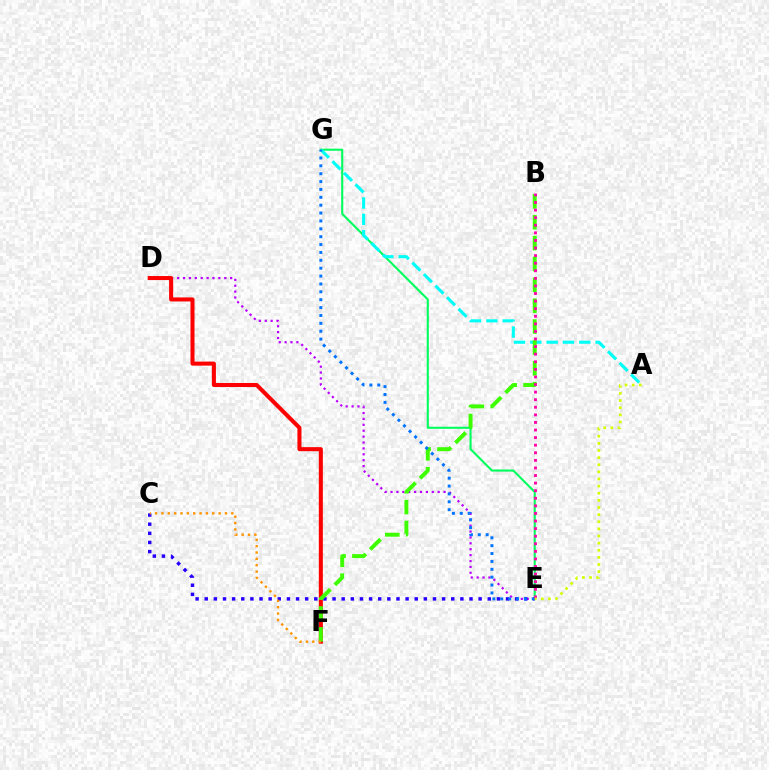{('E', 'G'): [{'color': '#00ff5c', 'line_style': 'solid', 'thickness': 1.51}, {'color': '#0074ff', 'line_style': 'dotted', 'thickness': 2.14}], ('A', 'G'): [{'color': '#00fff6', 'line_style': 'dashed', 'thickness': 2.22}], ('D', 'E'): [{'color': '#b900ff', 'line_style': 'dotted', 'thickness': 1.6}], ('D', 'F'): [{'color': '#ff0000', 'line_style': 'solid', 'thickness': 2.91}], ('C', 'E'): [{'color': '#2500ff', 'line_style': 'dotted', 'thickness': 2.48}], ('B', 'F'): [{'color': '#3dff00', 'line_style': 'dashed', 'thickness': 2.83}], ('B', 'E'): [{'color': '#ff00ac', 'line_style': 'dotted', 'thickness': 2.06}], ('A', 'E'): [{'color': '#d1ff00', 'line_style': 'dotted', 'thickness': 1.94}], ('C', 'F'): [{'color': '#ff9400', 'line_style': 'dotted', 'thickness': 1.73}]}